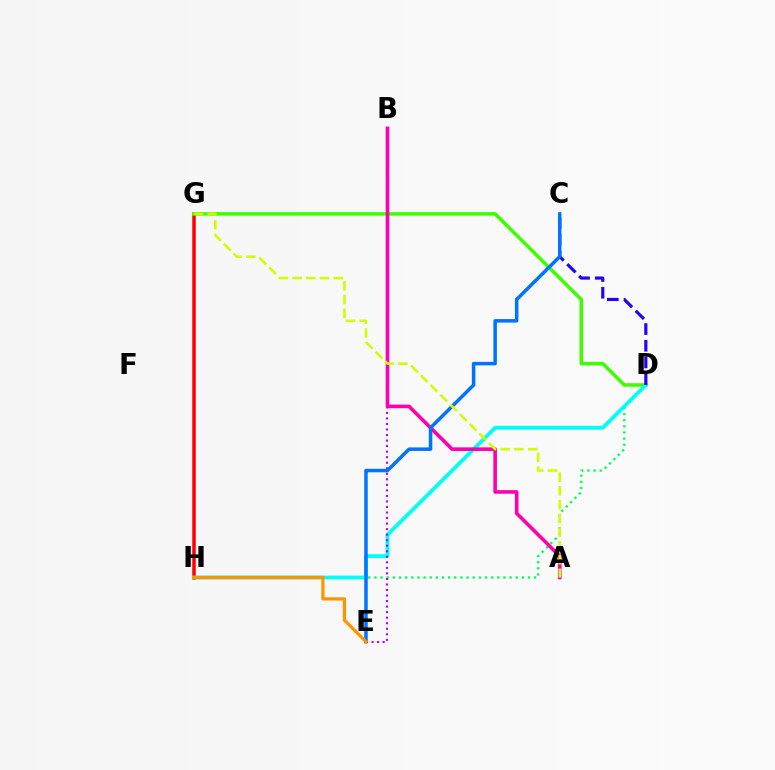{('G', 'H'): [{'color': '#ff0000', 'line_style': 'solid', 'thickness': 2.52}], ('D', 'H'): [{'color': '#00ff5c', 'line_style': 'dotted', 'thickness': 1.67}, {'color': '#00fff6', 'line_style': 'solid', 'thickness': 2.75}], ('D', 'G'): [{'color': '#3dff00', 'line_style': 'solid', 'thickness': 2.54}], ('B', 'E'): [{'color': '#b900ff', 'line_style': 'dotted', 'thickness': 1.5}], ('A', 'B'): [{'color': '#ff00ac', 'line_style': 'solid', 'thickness': 2.6}], ('C', 'D'): [{'color': '#2500ff', 'line_style': 'dashed', 'thickness': 2.27}], ('C', 'E'): [{'color': '#0074ff', 'line_style': 'solid', 'thickness': 2.53}], ('A', 'G'): [{'color': '#d1ff00', 'line_style': 'dashed', 'thickness': 1.87}], ('E', 'H'): [{'color': '#ff9400', 'line_style': 'solid', 'thickness': 2.33}]}